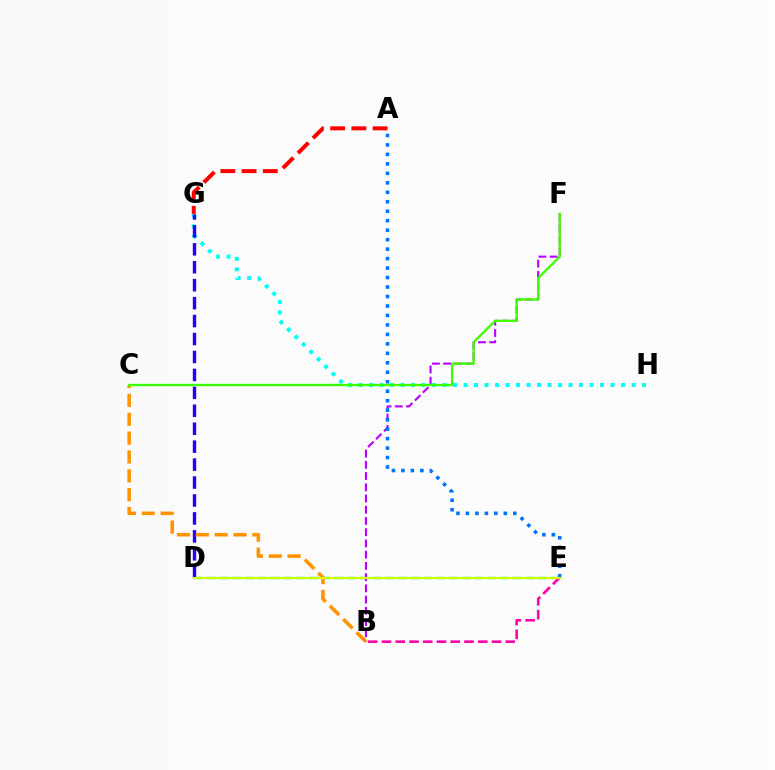{('G', 'H'): [{'color': '#00fff6', 'line_style': 'dotted', 'thickness': 2.85}], ('D', 'E'): [{'color': '#00ff5c', 'line_style': 'dashed', 'thickness': 1.73}, {'color': '#d1ff00', 'line_style': 'solid', 'thickness': 1.52}], ('B', 'F'): [{'color': '#b900ff', 'line_style': 'dashed', 'thickness': 1.53}], ('D', 'G'): [{'color': '#2500ff', 'line_style': 'dashed', 'thickness': 2.44}], ('A', 'E'): [{'color': '#0074ff', 'line_style': 'dotted', 'thickness': 2.57}], ('B', 'C'): [{'color': '#ff9400', 'line_style': 'dashed', 'thickness': 2.56}], ('B', 'E'): [{'color': '#ff00ac', 'line_style': 'dashed', 'thickness': 1.87}], ('A', 'G'): [{'color': '#ff0000', 'line_style': 'dashed', 'thickness': 2.89}], ('C', 'F'): [{'color': '#3dff00', 'line_style': 'solid', 'thickness': 1.69}]}